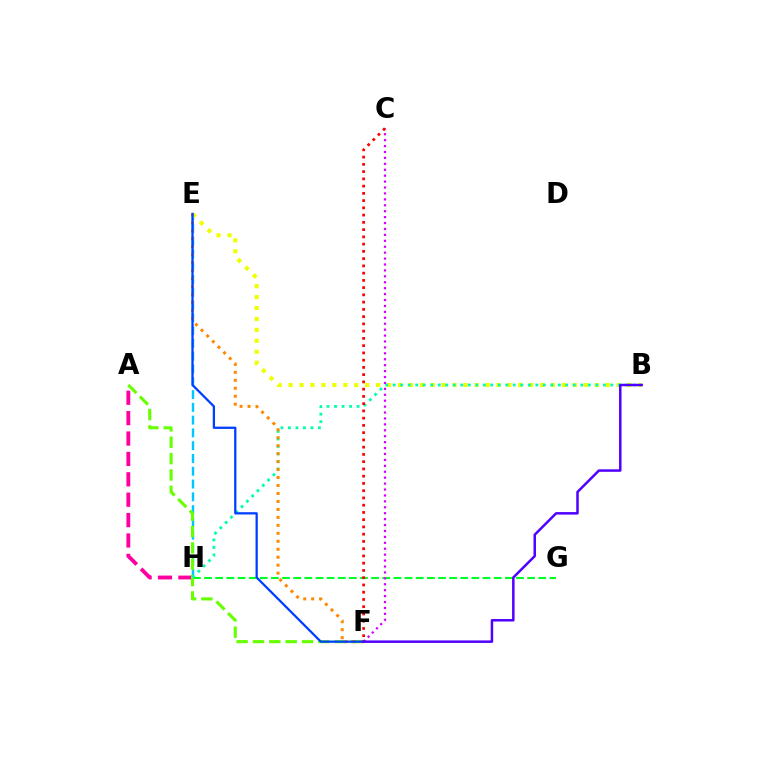{('G', 'H'): [{'color': '#00ff27', 'line_style': 'dashed', 'thickness': 1.51}], ('A', 'H'): [{'color': '#ff00a0', 'line_style': 'dashed', 'thickness': 2.77}], ('E', 'H'): [{'color': '#00c7ff', 'line_style': 'dashed', 'thickness': 1.74}], ('B', 'E'): [{'color': '#eeff00', 'line_style': 'dotted', 'thickness': 2.97}], ('A', 'F'): [{'color': '#66ff00', 'line_style': 'dashed', 'thickness': 2.22}], ('B', 'H'): [{'color': '#00ffaf', 'line_style': 'dotted', 'thickness': 2.04}], ('C', 'F'): [{'color': '#d600ff', 'line_style': 'dotted', 'thickness': 1.61}, {'color': '#ff0000', 'line_style': 'dotted', 'thickness': 1.97}], ('E', 'F'): [{'color': '#ff8800', 'line_style': 'dotted', 'thickness': 2.16}, {'color': '#003fff', 'line_style': 'solid', 'thickness': 1.63}], ('B', 'F'): [{'color': '#4f00ff', 'line_style': 'solid', 'thickness': 1.79}]}